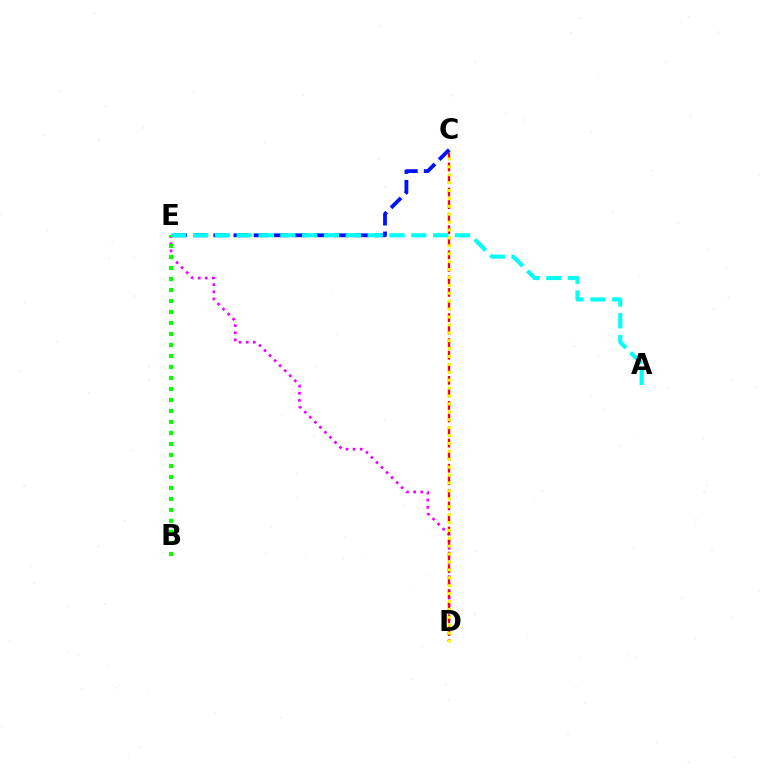{('D', 'E'): [{'color': '#ee00ff', 'line_style': 'dotted', 'thickness': 1.93}], ('C', 'D'): [{'color': '#ff0000', 'line_style': 'dashed', 'thickness': 1.71}, {'color': '#fcf500', 'line_style': 'dotted', 'thickness': 2.15}], ('B', 'E'): [{'color': '#08ff00', 'line_style': 'dotted', 'thickness': 2.99}], ('C', 'E'): [{'color': '#0010ff', 'line_style': 'dashed', 'thickness': 2.74}], ('A', 'E'): [{'color': '#00fff6', 'line_style': 'dashed', 'thickness': 2.96}]}